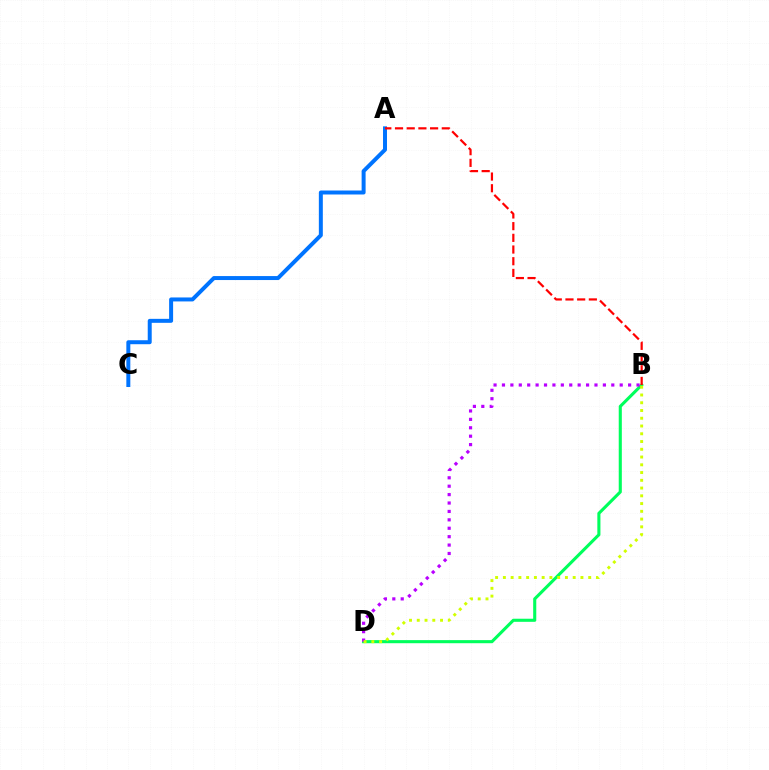{('A', 'C'): [{'color': '#0074ff', 'line_style': 'solid', 'thickness': 2.86}], ('B', 'D'): [{'color': '#00ff5c', 'line_style': 'solid', 'thickness': 2.23}, {'color': '#b900ff', 'line_style': 'dotted', 'thickness': 2.29}, {'color': '#d1ff00', 'line_style': 'dotted', 'thickness': 2.11}], ('A', 'B'): [{'color': '#ff0000', 'line_style': 'dashed', 'thickness': 1.59}]}